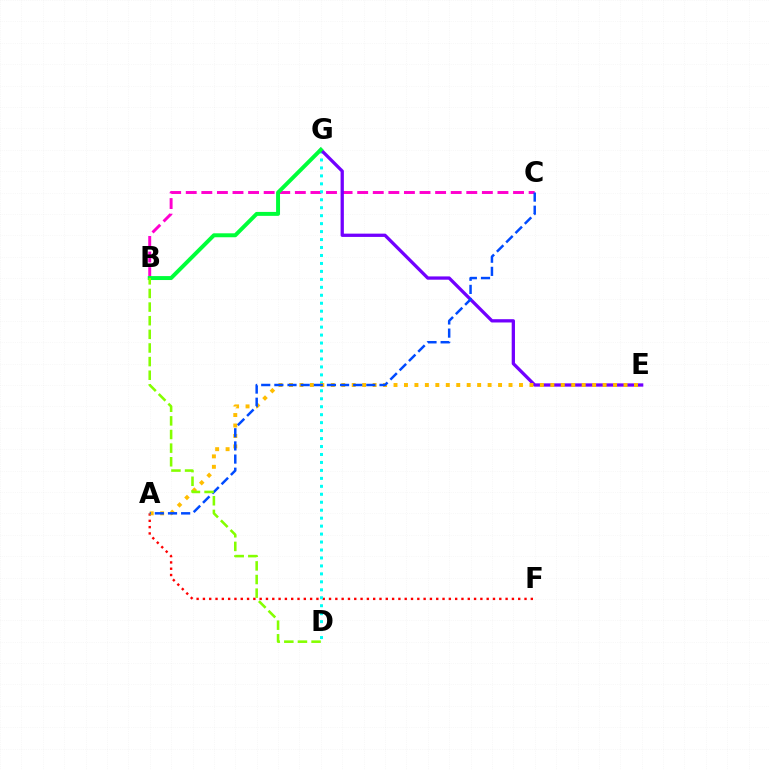{('A', 'F'): [{'color': '#ff0000', 'line_style': 'dotted', 'thickness': 1.71}], ('B', 'C'): [{'color': '#ff00cf', 'line_style': 'dashed', 'thickness': 2.12}], ('D', 'G'): [{'color': '#00fff6', 'line_style': 'dotted', 'thickness': 2.16}], ('E', 'G'): [{'color': '#7200ff', 'line_style': 'solid', 'thickness': 2.36}], ('A', 'E'): [{'color': '#ffbd00', 'line_style': 'dotted', 'thickness': 2.84}], ('A', 'C'): [{'color': '#004bff', 'line_style': 'dashed', 'thickness': 1.79}], ('B', 'G'): [{'color': '#00ff39', 'line_style': 'solid', 'thickness': 2.84}], ('B', 'D'): [{'color': '#84ff00', 'line_style': 'dashed', 'thickness': 1.85}]}